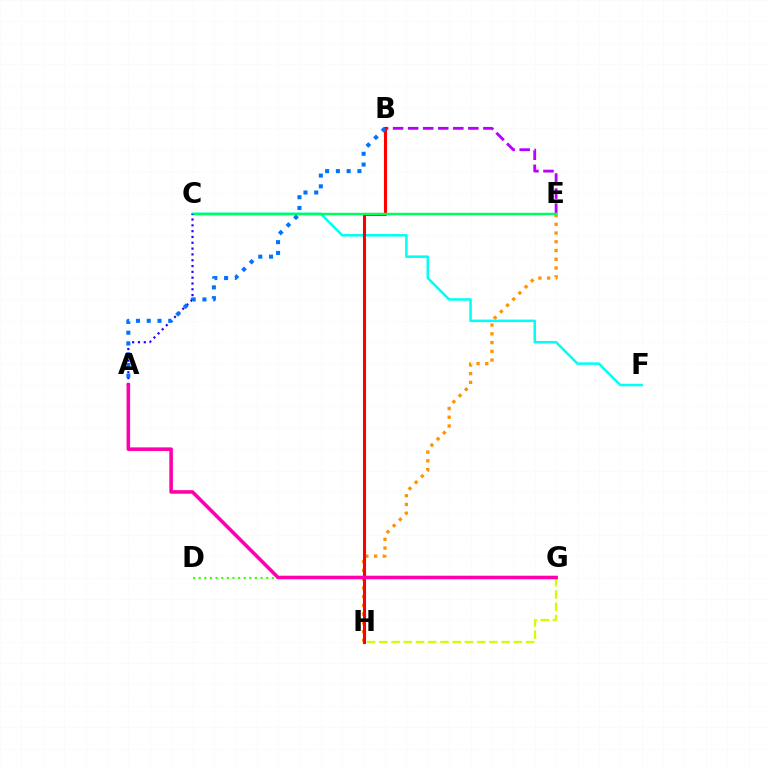{('B', 'E'): [{'color': '#b900ff', 'line_style': 'dashed', 'thickness': 2.04}], ('D', 'G'): [{'color': '#3dff00', 'line_style': 'dotted', 'thickness': 1.53}], ('E', 'H'): [{'color': '#ff9400', 'line_style': 'dotted', 'thickness': 2.38}], ('C', 'F'): [{'color': '#00fff6', 'line_style': 'solid', 'thickness': 1.82}], ('B', 'H'): [{'color': '#ff0000', 'line_style': 'solid', 'thickness': 2.22}], ('C', 'E'): [{'color': '#00ff5c', 'line_style': 'solid', 'thickness': 1.78}], ('G', 'H'): [{'color': '#d1ff00', 'line_style': 'dashed', 'thickness': 1.66}], ('A', 'C'): [{'color': '#2500ff', 'line_style': 'dotted', 'thickness': 1.58}], ('A', 'B'): [{'color': '#0074ff', 'line_style': 'dotted', 'thickness': 2.92}], ('A', 'G'): [{'color': '#ff00ac', 'line_style': 'solid', 'thickness': 2.58}]}